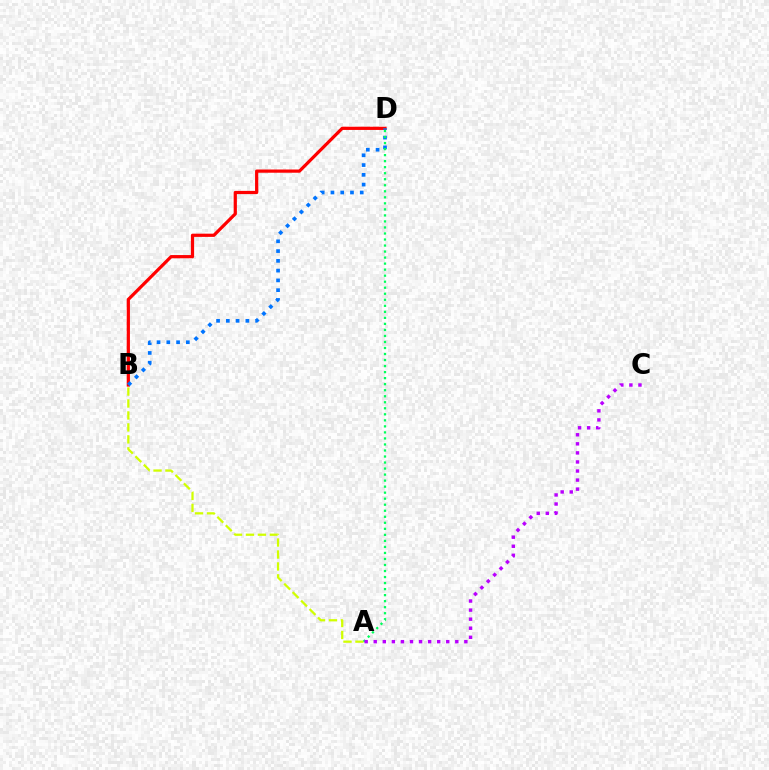{('A', 'B'): [{'color': '#d1ff00', 'line_style': 'dashed', 'thickness': 1.62}], ('B', 'D'): [{'color': '#ff0000', 'line_style': 'solid', 'thickness': 2.32}, {'color': '#0074ff', 'line_style': 'dotted', 'thickness': 2.65}], ('A', 'D'): [{'color': '#00ff5c', 'line_style': 'dotted', 'thickness': 1.64}], ('A', 'C'): [{'color': '#b900ff', 'line_style': 'dotted', 'thickness': 2.46}]}